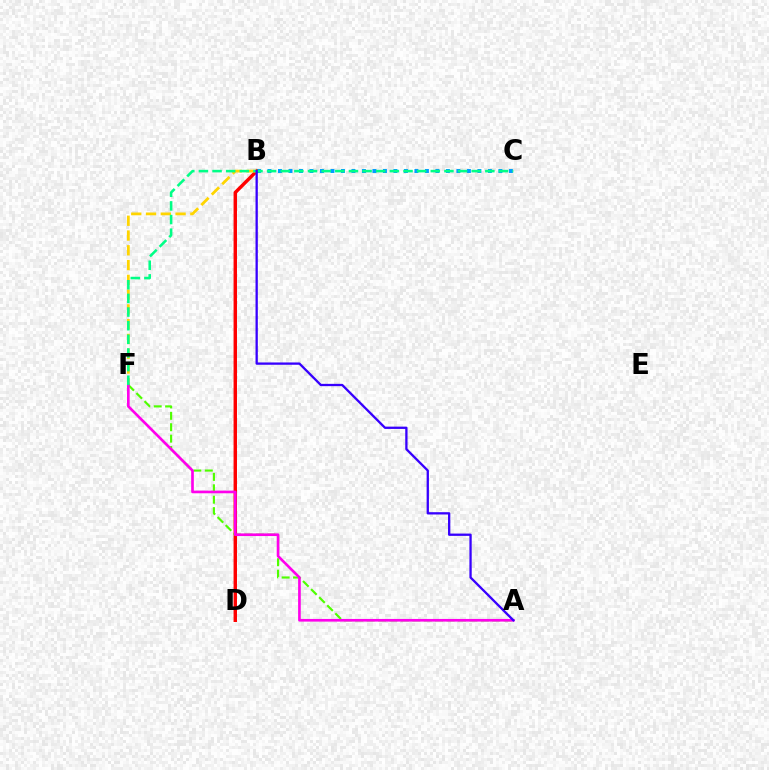{('B', 'C'): [{'color': '#009eff', 'line_style': 'dotted', 'thickness': 2.85}], ('B', 'D'): [{'color': '#ff0000', 'line_style': 'solid', 'thickness': 2.46}], ('A', 'F'): [{'color': '#4fff00', 'line_style': 'dashed', 'thickness': 1.55}, {'color': '#ff00ed', 'line_style': 'solid', 'thickness': 1.91}], ('B', 'F'): [{'color': '#ffd500', 'line_style': 'dashed', 'thickness': 2.01}], ('C', 'F'): [{'color': '#00ff86', 'line_style': 'dashed', 'thickness': 1.85}], ('A', 'B'): [{'color': '#3700ff', 'line_style': 'solid', 'thickness': 1.66}]}